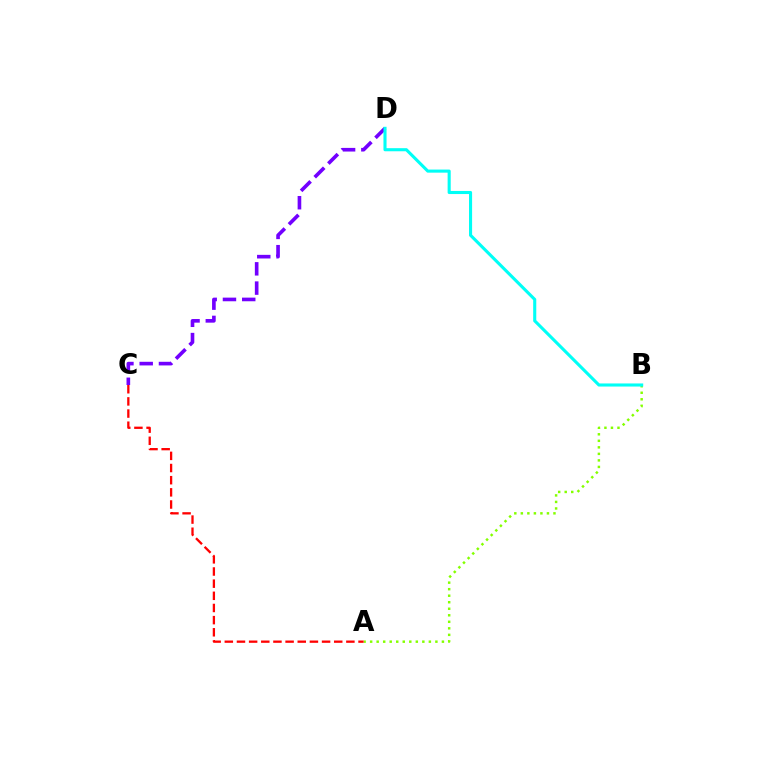{('A', 'B'): [{'color': '#84ff00', 'line_style': 'dotted', 'thickness': 1.77}], ('C', 'D'): [{'color': '#7200ff', 'line_style': 'dashed', 'thickness': 2.62}], ('A', 'C'): [{'color': '#ff0000', 'line_style': 'dashed', 'thickness': 1.65}], ('B', 'D'): [{'color': '#00fff6', 'line_style': 'solid', 'thickness': 2.23}]}